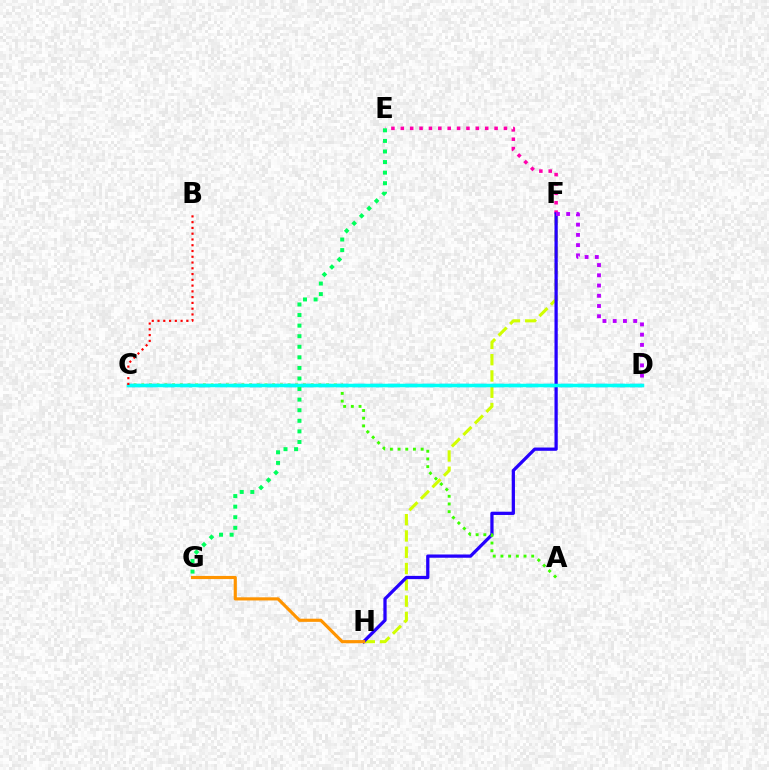{('E', 'F'): [{'color': '#ff00ac', 'line_style': 'dotted', 'thickness': 2.55}], ('F', 'H'): [{'color': '#d1ff00', 'line_style': 'dashed', 'thickness': 2.21}, {'color': '#2500ff', 'line_style': 'solid', 'thickness': 2.34}], ('D', 'F'): [{'color': '#b900ff', 'line_style': 'dotted', 'thickness': 2.78}], ('C', 'D'): [{'color': '#0074ff', 'line_style': 'dashed', 'thickness': 2.35}, {'color': '#00fff6', 'line_style': 'solid', 'thickness': 2.52}], ('A', 'C'): [{'color': '#3dff00', 'line_style': 'dotted', 'thickness': 2.09}], ('B', 'C'): [{'color': '#ff0000', 'line_style': 'dotted', 'thickness': 1.57}], ('E', 'G'): [{'color': '#00ff5c', 'line_style': 'dotted', 'thickness': 2.87}], ('G', 'H'): [{'color': '#ff9400', 'line_style': 'solid', 'thickness': 2.27}]}